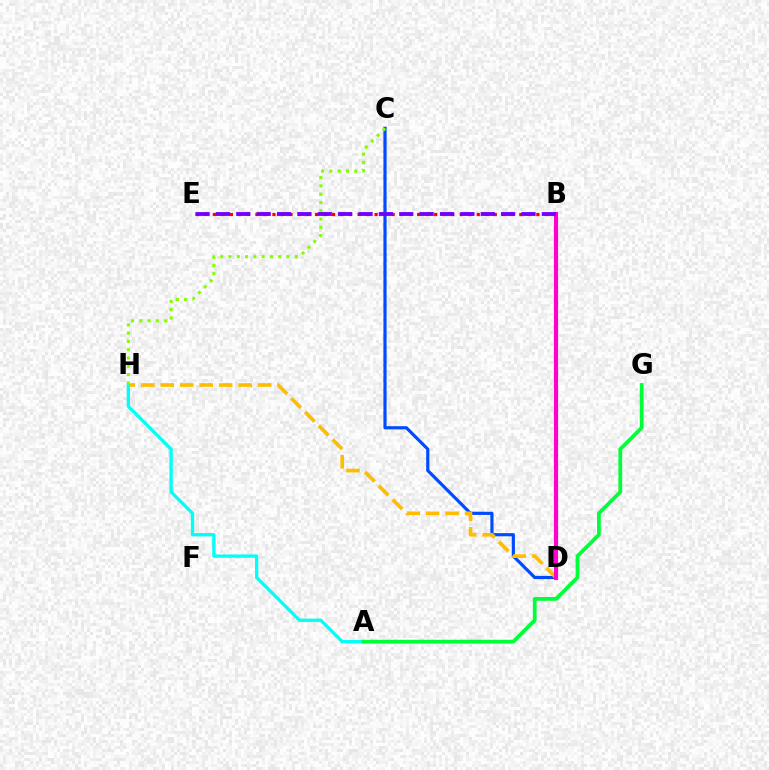{('C', 'D'): [{'color': '#004bff', 'line_style': 'solid', 'thickness': 2.29}], ('B', 'E'): [{'color': '#ff0000', 'line_style': 'dotted', 'thickness': 2.31}, {'color': '#7200ff', 'line_style': 'dashed', 'thickness': 2.77}], ('D', 'H'): [{'color': '#ffbd00', 'line_style': 'dashed', 'thickness': 2.65}], ('B', 'D'): [{'color': '#ff00cf', 'line_style': 'solid', 'thickness': 2.99}], ('A', 'H'): [{'color': '#00fff6', 'line_style': 'solid', 'thickness': 2.37}], ('C', 'H'): [{'color': '#84ff00', 'line_style': 'dotted', 'thickness': 2.25}], ('A', 'G'): [{'color': '#00ff39', 'line_style': 'solid', 'thickness': 2.7}]}